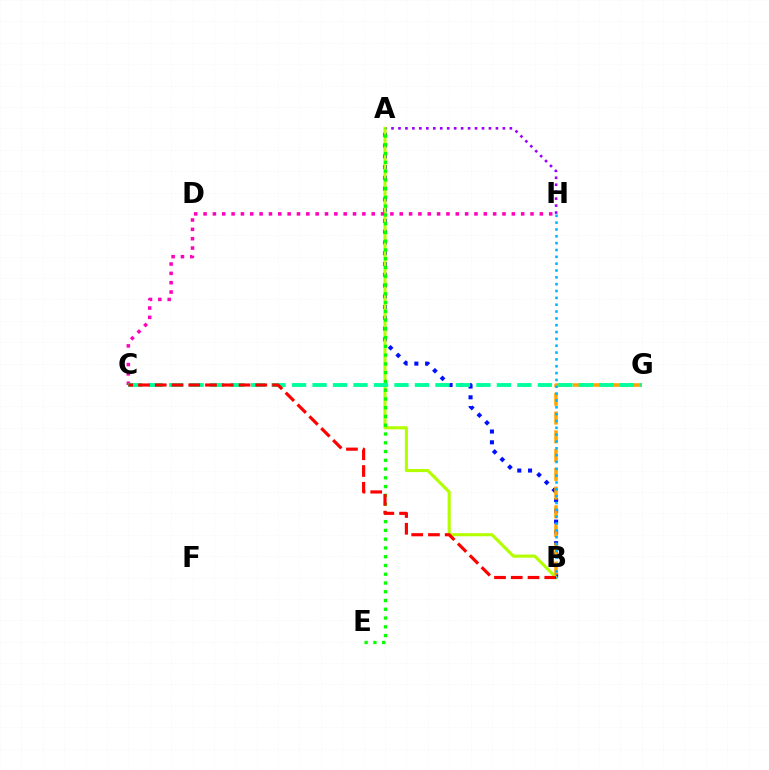{('A', 'B'): [{'color': '#0010ff', 'line_style': 'dotted', 'thickness': 2.93}, {'color': '#b3ff00', 'line_style': 'solid', 'thickness': 2.23}], ('A', 'H'): [{'color': '#9b00ff', 'line_style': 'dotted', 'thickness': 1.89}], ('C', 'H'): [{'color': '#ff00bd', 'line_style': 'dotted', 'thickness': 2.54}], ('B', 'G'): [{'color': '#ffa500', 'line_style': 'dashed', 'thickness': 2.55}], ('B', 'H'): [{'color': '#00b5ff', 'line_style': 'dotted', 'thickness': 1.86}], ('A', 'E'): [{'color': '#08ff00', 'line_style': 'dotted', 'thickness': 2.38}], ('C', 'G'): [{'color': '#00ff9d', 'line_style': 'dashed', 'thickness': 2.78}], ('B', 'C'): [{'color': '#ff0000', 'line_style': 'dashed', 'thickness': 2.28}]}